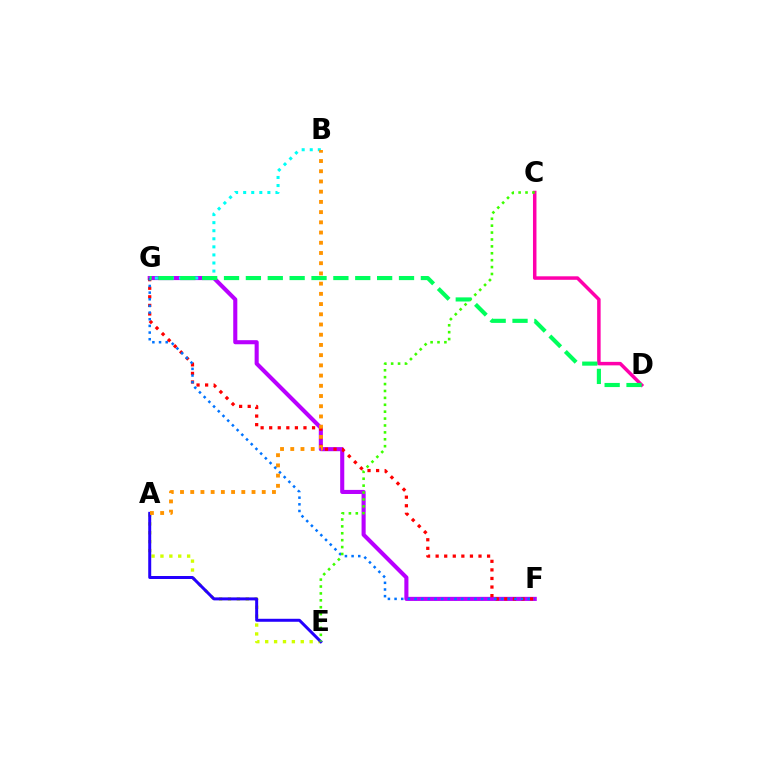{('A', 'E'): [{'color': '#d1ff00', 'line_style': 'dotted', 'thickness': 2.42}, {'color': '#2500ff', 'line_style': 'solid', 'thickness': 2.15}], ('F', 'G'): [{'color': '#b900ff', 'line_style': 'solid', 'thickness': 2.94}, {'color': '#ff0000', 'line_style': 'dotted', 'thickness': 2.33}, {'color': '#0074ff', 'line_style': 'dotted', 'thickness': 1.81}], ('C', 'D'): [{'color': '#ff00ac', 'line_style': 'solid', 'thickness': 2.52}], ('B', 'G'): [{'color': '#00fff6', 'line_style': 'dotted', 'thickness': 2.19}], ('C', 'E'): [{'color': '#3dff00', 'line_style': 'dotted', 'thickness': 1.88}], ('D', 'G'): [{'color': '#00ff5c', 'line_style': 'dashed', 'thickness': 2.97}], ('A', 'B'): [{'color': '#ff9400', 'line_style': 'dotted', 'thickness': 2.78}]}